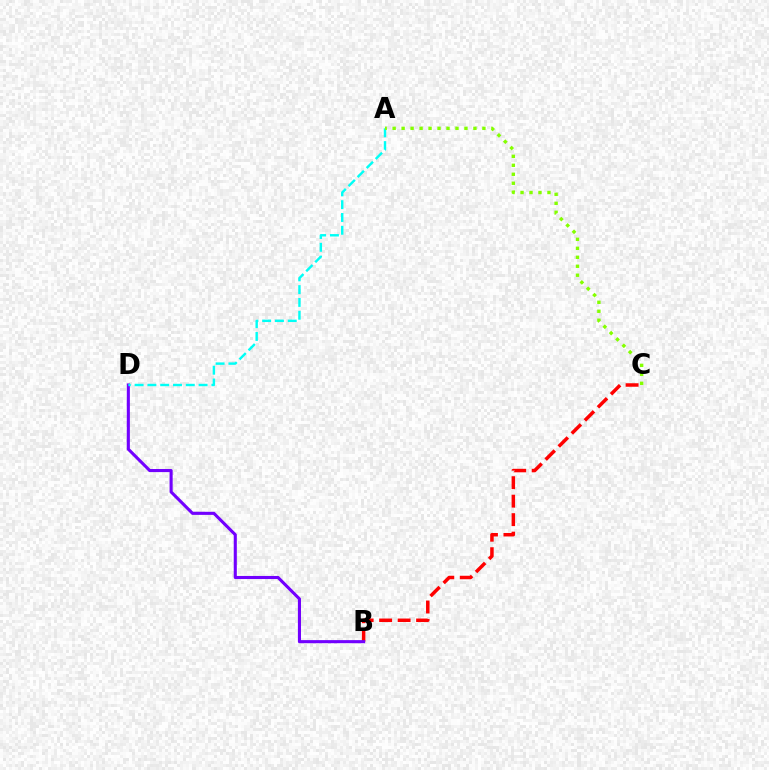{('B', 'C'): [{'color': '#ff0000', 'line_style': 'dashed', 'thickness': 2.51}], ('B', 'D'): [{'color': '#7200ff', 'line_style': 'solid', 'thickness': 2.22}], ('A', 'D'): [{'color': '#00fff6', 'line_style': 'dashed', 'thickness': 1.74}], ('A', 'C'): [{'color': '#84ff00', 'line_style': 'dotted', 'thickness': 2.44}]}